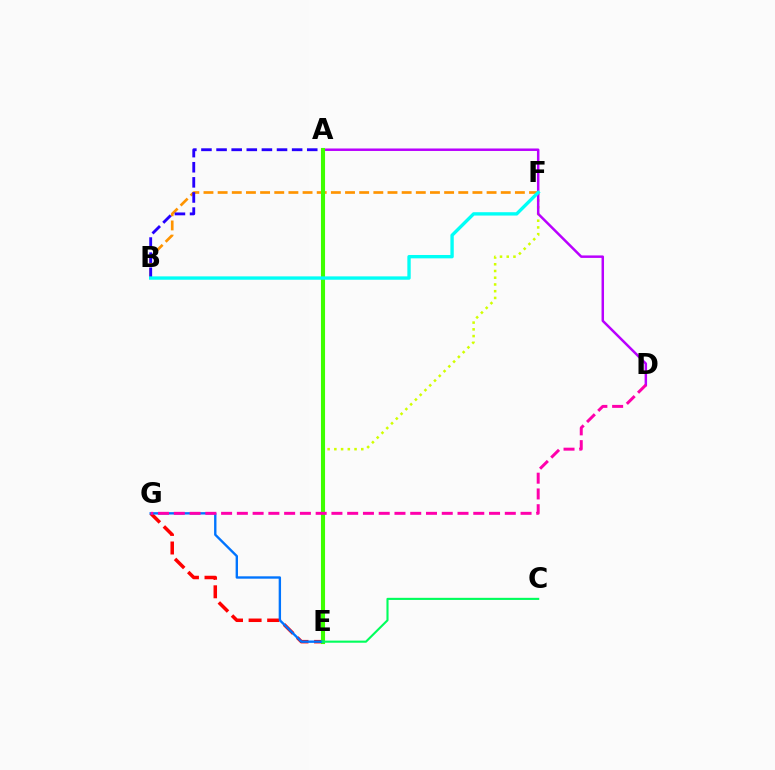{('E', 'F'): [{'color': '#d1ff00', 'line_style': 'dotted', 'thickness': 1.83}], ('E', 'G'): [{'color': '#ff0000', 'line_style': 'dashed', 'thickness': 2.52}, {'color': '#0074ff', 'line_style': 'solid', 'thickness': 1.71}], ('A', 'D'): [{'color': '#b900ff', 'line_style': 'solid', 'thickness': 1.79}], ('B', 'F'): [{'color': '#ff9400', 'line_style': 'dashed', 'thickness': 1.92}, {'color': '#00fff6', 'line_style': 'solid', 'thickness': 2.42}], ('A', 'B'): [{'color': '#2500ff', 'line_style': 'dashed', 'thickness': 2.05}], ('A', 'E'): [{'color': '#3dff00', 'line_style': 'solid', 'thickness': 2.95}], ('C', 'E'): [{'color': '#00ff5c', 'line_style': 'solid', 'thickness': 1.53}], ('D', 'G'): [{'color': '#ff00ac', 'line_style': 'dashed', 'thickness': 2.14}]}